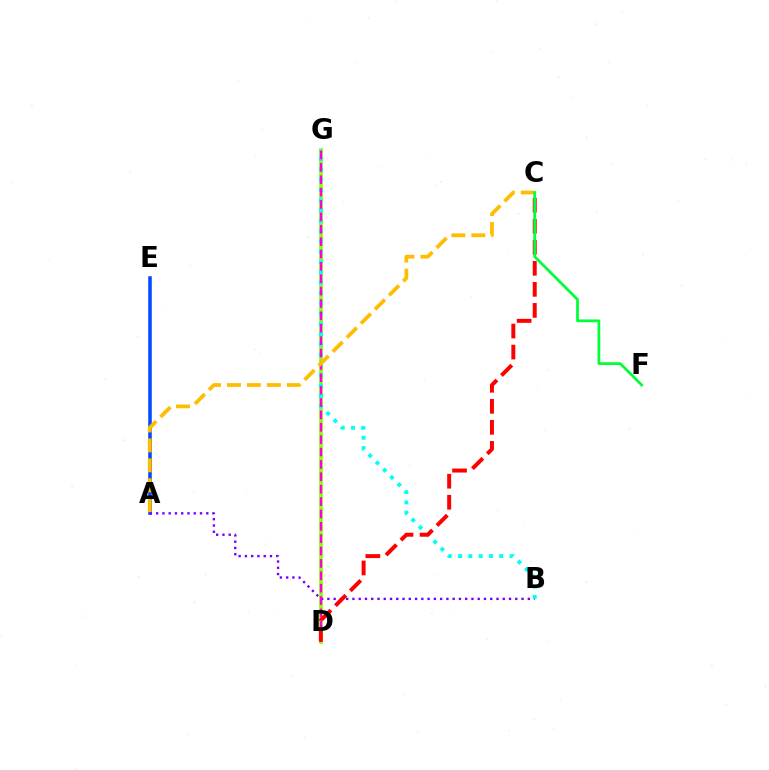{('A', 'E'): [{'color': '#004bff', 'line_style': 'solid', 'thickness': 2.55}], ('D', 'G'): [{'color': '#84ff00', 'line_style': 'solid', 'thickness': 2.56}, {'color': '#ff00cf', 'line_style': 'dashed', 'thickness': 1.68}], ('A', 'B'): [{'color': '#7200ff', 'line_style': 'dotted', 'thickness': 1.7}], ('B', 'G'): [{'color': '#00fff6', 'line_style': 'dotted', 'thickness': 2.8}], ('A', 'C'): [{'color': '#ffbd00', 'line_style': 'dashed', 'thickness': 2.71}], ('C', 'D'): [{'color': '#ff0000', 'line_style': 'dashed', 'thickness': 2.86}], ('C', 'F'): [{'color': '#00ff39', 'line_style': 'solid', 'thickness': 1.98}]}